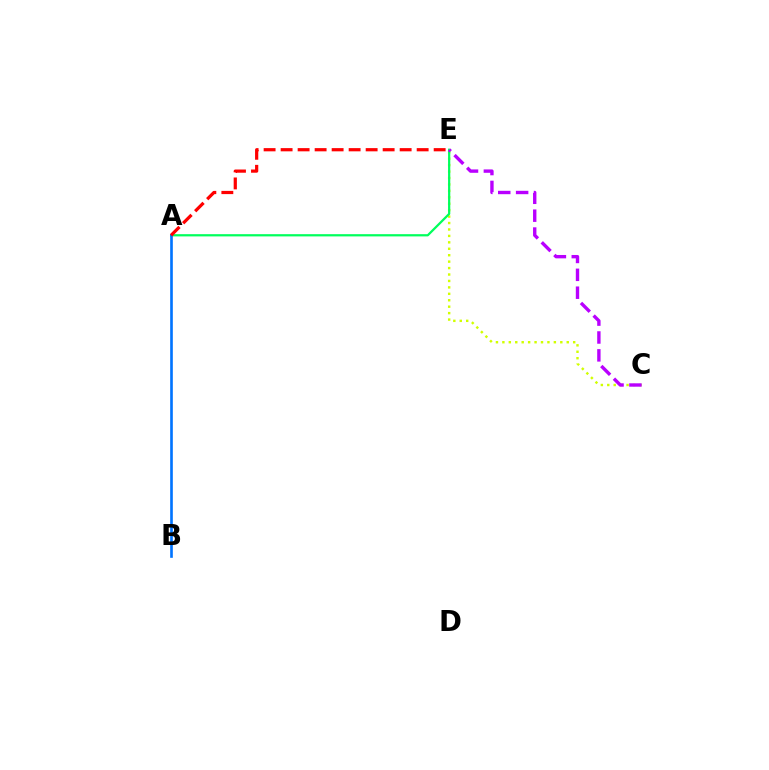{('C', 'E'): [{'color': '#d1ff00', 'line_style': 'dotted', 'thickness': 1.75}, {'color': '#b900ff', 'line_style': 'dashed', 'thickness': 2.43}], ('A', 'E'): [{'color': '#00ff5c', 'line_style': 'solid', 'thickness': 1.61}, {'color': '#ff0000', 'line_style': 'dashed', 'thickness': 2.31}], ('A', 'B'): [{'color': '#0074ff', 'line_style': 'solid', 'thickness': 1.9}]}